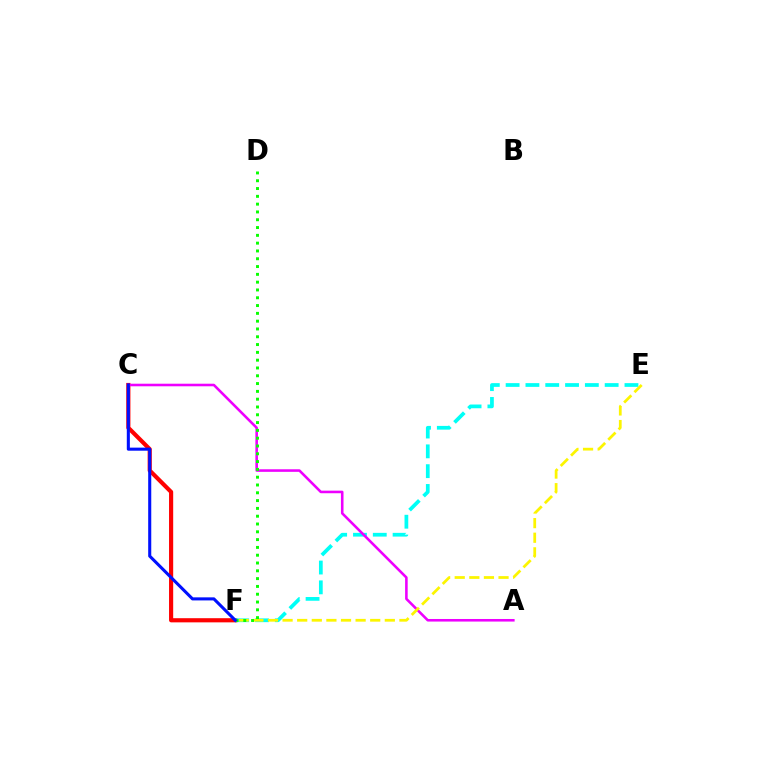{('C', 'F'): [{'color': '#ff0000', 'line_style': 'solid', 'thickness': 2.99}, {'color': '#0010ff', 'line_style': 'solid', 'thickness': 2.21}], ('E', 'F'): [{'color': '#00fff6', 'line_style': 'dashed', 'thickness': 2.69}, {'color': '#fcf500', 'line_style': 'dashed', 'thickness': 1.98}], ('A', 'C'): [{'color': '#ee00ff', 'line_style': 'solid', 'thickness': 1.86}], ('D', 'F'): [{'color': '#08ff00', 'line_style': 'dotted', 'thickness': 2.12}]}